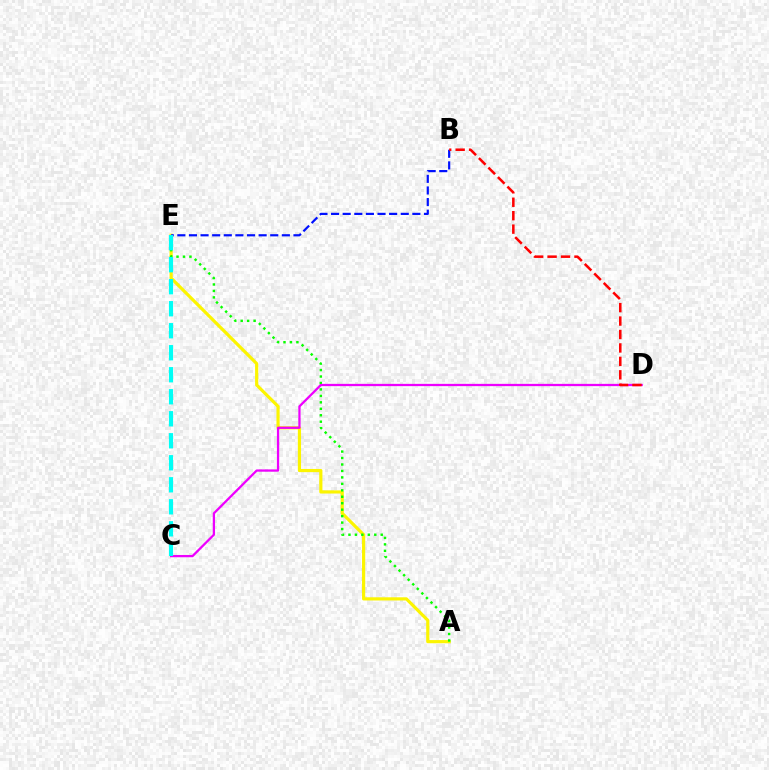{('A', 'E'): [{'color': '#fcf500', 'line_style': 'solid', 'thickness': 2.29}, {'color': '#08ff00', 'line_style': 'dotted', 'thickness': 1.75}], ('B', 'E'): [{'color': '#0010ff', 'line_style': 'dashed', 'thickness': 1.58}], ('C', 'D'): [{'color': '#ee00ff', 'line_style': 'solid', 'thickness': 1.64}], ('B', 'D'): [{'color': '#ff0000', 'line_style': 'dashed', 'thickness': 1.83}], ('C', 'E'): [{'color': '#00fff6', 'line_style': 'dashed', 'thickness': 2.99}]}